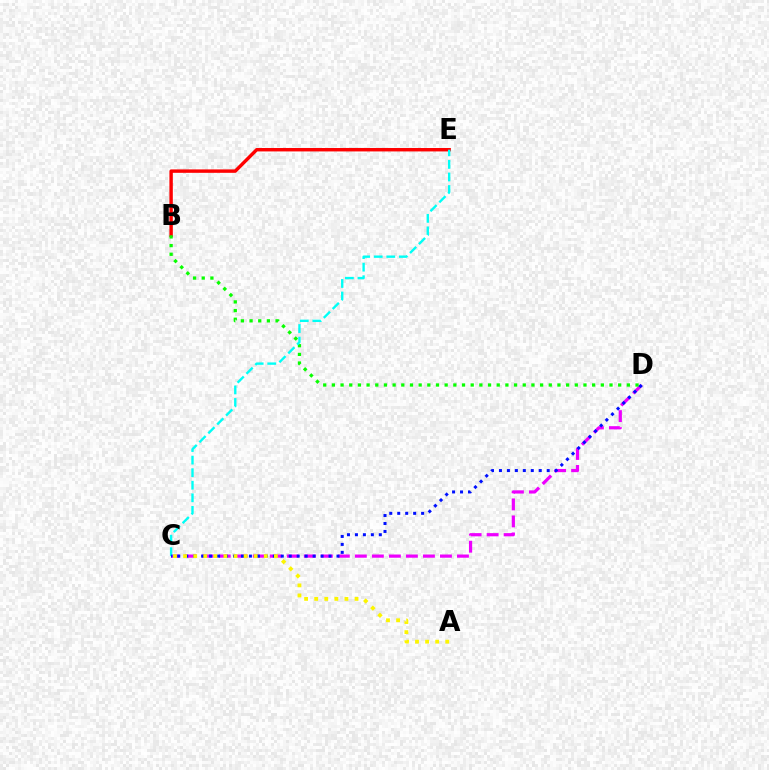{('C', 'D'): [{'color': '#ee00ff', 'line_style': 'dashed', 'thickness': 2.31}, {'color': '#0010ff', 'line_style': 'dotted', 'thickness': 2.16}], ('B', 'E'): [{'color': '#ff0000', 'line_style': 'solid', 'thickness': 2.46}], ('B', 'D'): [{'color': '#08ff00', 'line_style': 'dotted', 'thickness': 2.36}], ('C', 'E'): [{'color': '#00fff6', 'line_style': 'dashed', 'thickness': 1.71}], ('A', 'C'): [{'color': '#fcf500', 'line_style': 'dotted', 'thickness': 2.74}]}